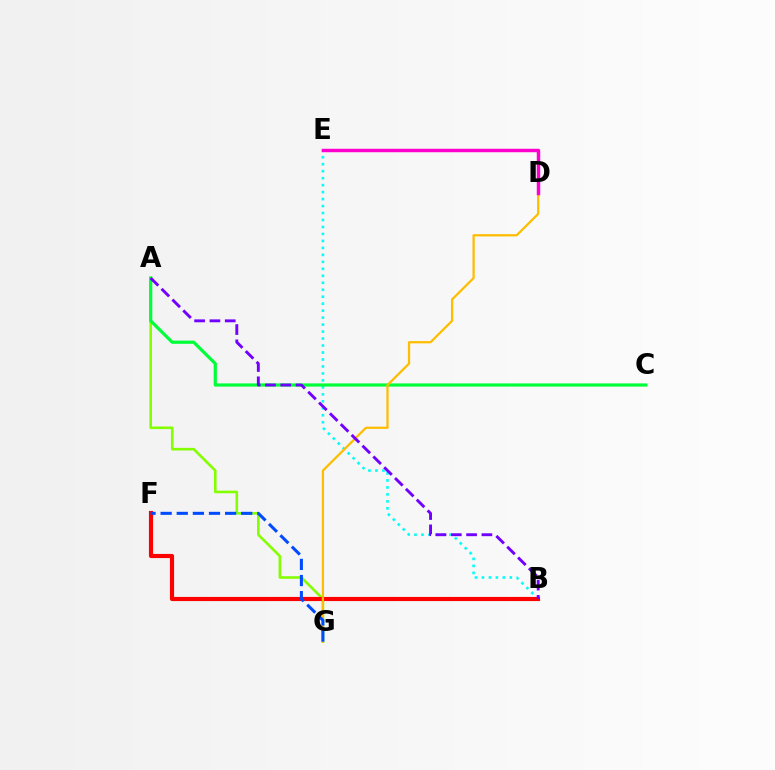{('A', 'G'): [{'color': '#84ff00', 'line_style': 'solid', 'thickness': 1.87}], ('B', 'E'): [{'color': '#00fff6', 'line_style': 'dotted', 'thickness': 1.89}], ('A', 'C'): [{'color': '#00ff39', 'line_style': 'solid', 'thickness': 2.3}], ('B', 'F'): [{'color': '#ff0000', 'line_style': 'solid', 'thickness': 2.98}], ('D', 'G'): [{'color': '#ffbd00', 'line_style': 'solid', 'thickness': 1.62}], ('F', 'G'): [{'color': '#004bff', 'line_style': 'dashed', 'thickness': 2.19}], ('A', 'B'): [{'color': '#7200ff', 'line_style': 'dashed', 'thickness': 2.08}], ('D', 'E'): [{'color': '#ff00cf', 'line_style': 'solid', 'thickness': 2.49}]}